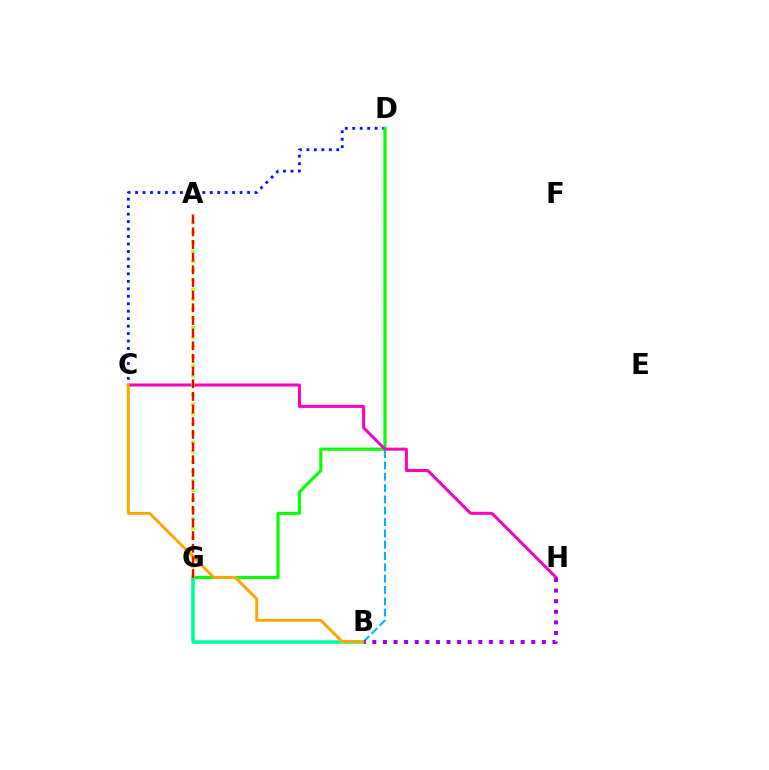{('C', 'D'): [{'color': '#0010ff', 'line_style': 'dotted', 'thickness': 2.03}], ('B', 'D'): [{'color': '#00b5ff', 'line_style': 'dashed', 'thickness': 1.54}], ('D', 'G'): [{'color': '#08ff00', 'line_style': 'solid', 'thickness': 2.27}], ('C', 'H'): [{'color': '#ff00bd', 'line_style': 'solid', 'thickness': 2.18}], ('B', 'G'): [{'color': '#00ff9d', 'line_style': 'solid', 'thickness': 2.54}], ('A', 'G'): [{'color': '#b3ff00', 'line_style': 'dotted', 'thickness': 2.6}, {'color': '#ff0000', 'line_style': 'dashed', 'thickness': 1.72}], ('B', 'C'): [{'color': '#ffa500', 'line_style': 'solid', 'thickness': 2.1}], ('B', 'H'): [{'color': '#9b00ff', 'line_style': 'dotted', 'thickness': 2.88}]}